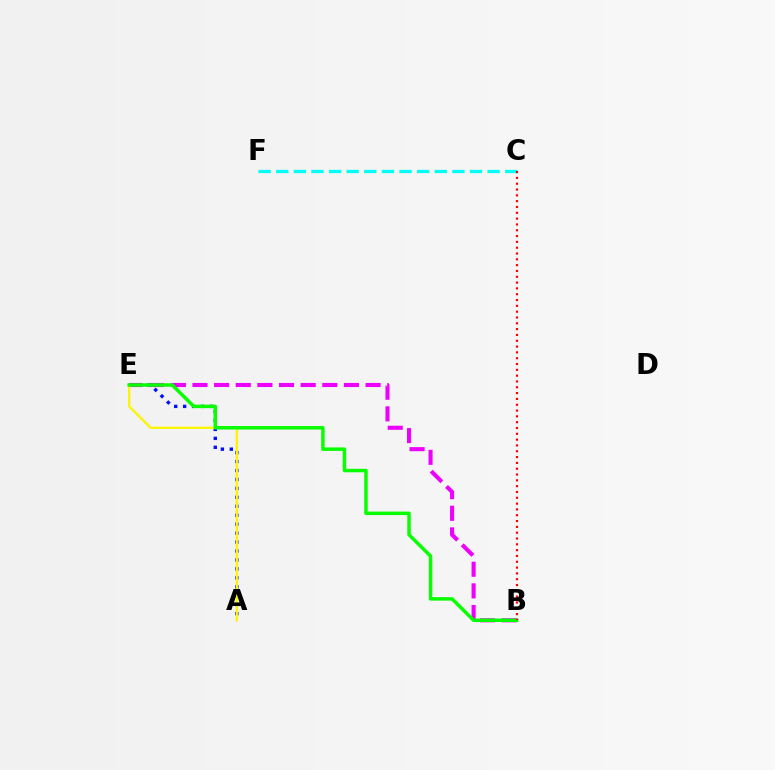{('A', 'E'): [{'color': '#0010ff', 'line_style': 'dotted', 'thickness': 2.43}, {'color': '#fcf500', 'line_style': 'solid', 'thickness': 1.66}], ('B', 'E'): [{'color': '#ee00ff', 'line_style': 'dashed', 'thickness': 2.94}, {'color': '#08ff00', 'line_style': 'solid', 'thickness': 2.51}], ('C', 'F'): [{'color': '#00fff6', 'line_style': 'dashed', 'thickness': 2.39}], ('B', 'C'): [{'color': '#ff0000', 'line_style': 'dotted', 'thickness': 1.58}]}